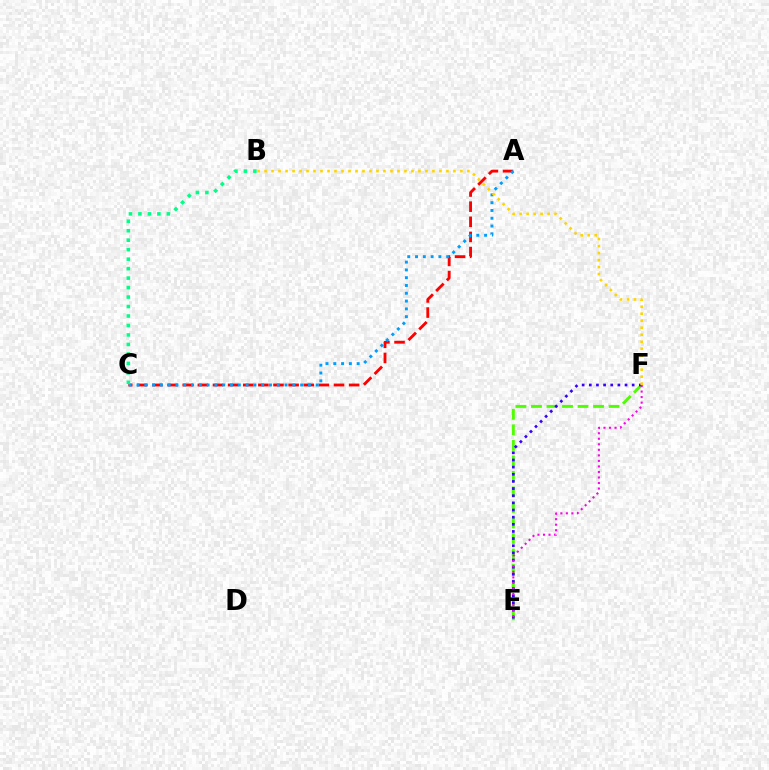{('E', 'F'): [{'color': '#4fff00', 'line_style': 'dashed', 'thickness': 2.11}, {'color': '#3700ff', 'line_style': 'dotted', 'thickness': 1.94}, {'color': '#ff00ed', 'line_style': 'dotted', 'thickness': 1.5}], ('A', 'C'): [{'color': '#ff0000', 'line_style': 'dashed', 'thickness': 2.06}, {'color': '#009eff', 'line_style': 'dotted', 'thickness': 2.12}], ('B', 'F'): [{'color': '#ffd500', 'line_style': 'dotted', 'thickness': 1.9}], ('B', 'C'): [{'color': '#00ff86', 'line_style': 'dotted', 'thickness': 2.57}]}